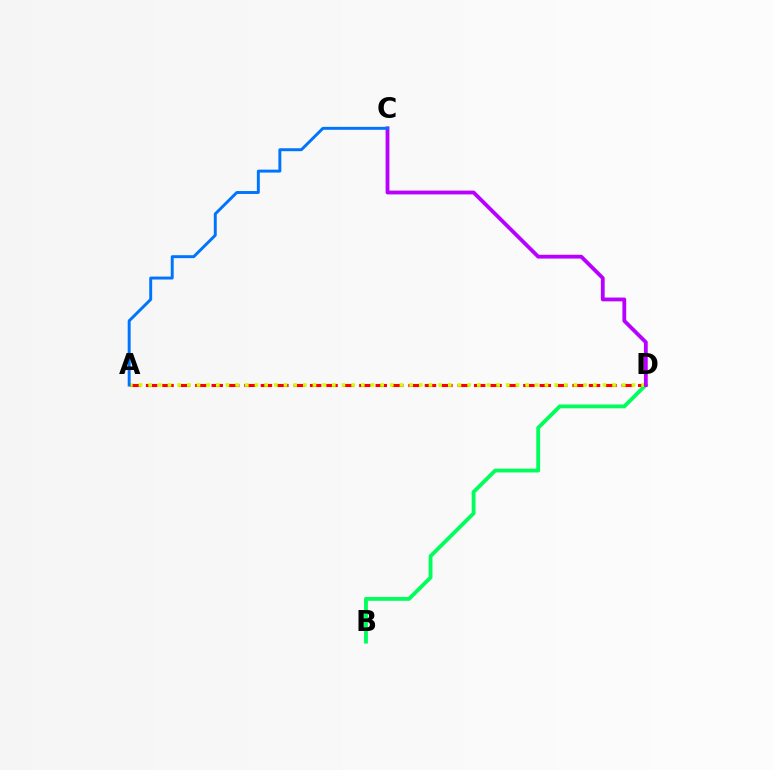{('A', 'D'): [{'color': '#ff0000', 'line_style': 'dashed', 'thickness': 2.23}, {'color': '#d1ff00', 'line_style': 'dotted', 'thickness': 2.63}], ('B', 'D'): [{'color': '#00ff5c', 'line_style': 'solid', 'thickness': 2.76}], ('C', 'D'): [{'color': '#b900ff', 'line_style': 'solid', 'thickness': 2.74}], ('A', 'C'): [{'color': '#0074ff', 'line_style': 'solid', 'thickness': 2.12}]}